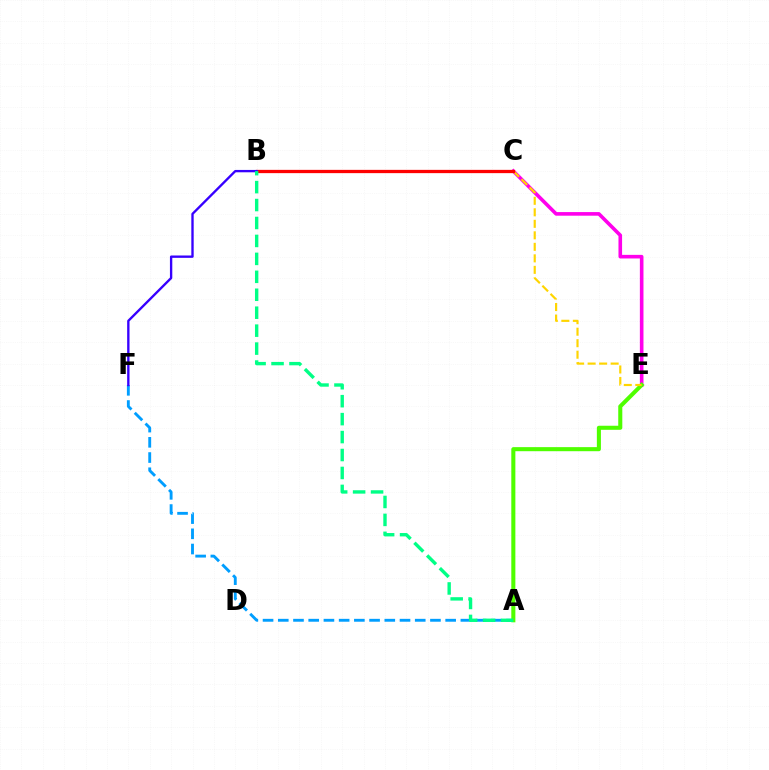{('C', 'E'): [{'color': '#ff00ed', 'line_style': 'solid', 'thickness': 2.6}, {'color': '#ffd500', 'line_style': 'dashed', 'thickness': 1.56}], ('A', 'F'): [{'color': '#009eff', 'line_style': 'dashed', 'thickness': 2.07}], ('A', 'E'): [{'color': '#4fff00', 'line_style': 'solid', 'thickness': 2.93}], ('B', 'C'): [{'color': '#ff0000', 'line_style': 'solid', 'thickness': 2.36}], ('B', 'F'): [{'color': '#3700ff', 'line_style': 'solid', 'thickness': 1.7}], ('A', 'B'): [{'color': '#00ff86', 'line_style': 'dashed', 'thickness': 2.44}]}